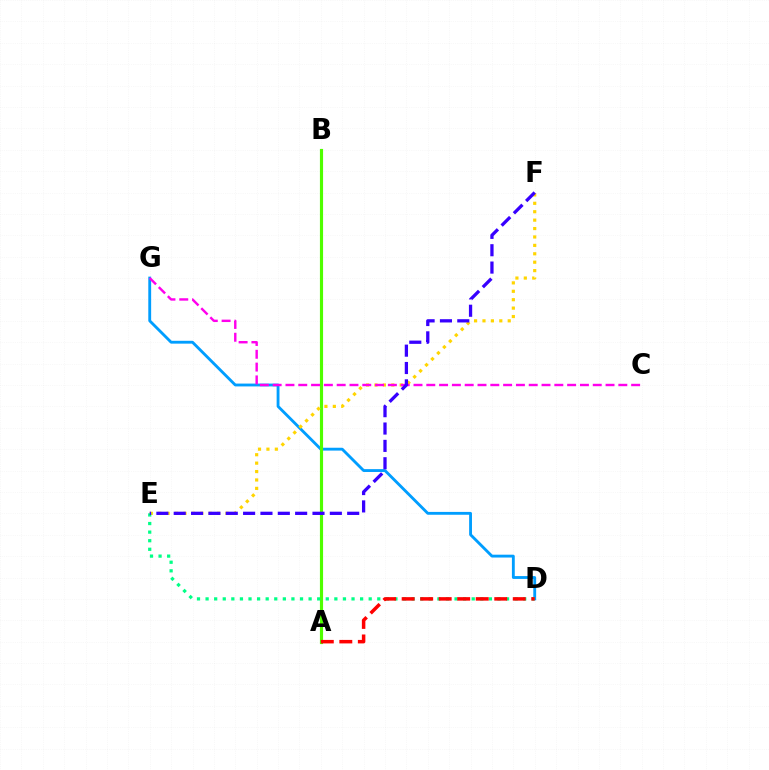{('D', 'G'): [{'color': '#009eff', 'line_style': 'solid', 'thickness': 2.05}], ('A', 'B'): [{'color': '#4fff00', 'line_style': 'solid', 'thickness': 2.27}], ('E', 'F'): [{'color': '#ffd500', 'line_style': 'dotted', 'thickness': 2.29}, {'color': '#3700ff', 'line_style': 'dashed', 'thickness': 2.36}], ('C', 'G'): [{'color': '#ff00ed', 'line_style': 'dashed', 'thickness': 1.74}], ('D', 'E'): [{'color': '#00ff86', 'line_style': 'dotted', 'thickness': 2.33}], ('A', 'D'): [{'color': '#ff0000', 'line_style': 'dashed', 'thickness': 2.52}]}